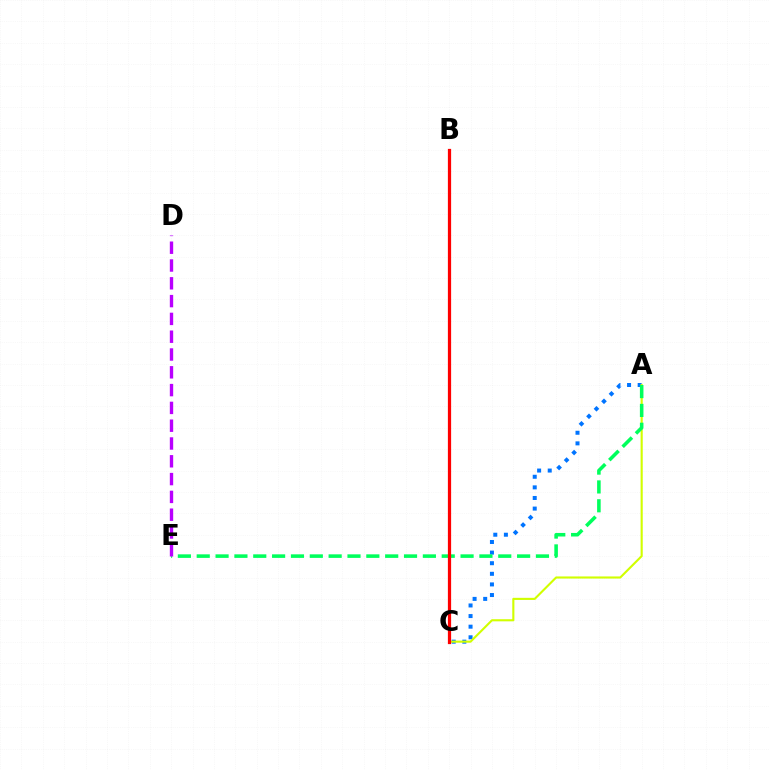{('A', 'C'): [{'color': '#0074ff', 'line_style': 'dotted', 'thickness': 2.88}, {'color': '#d1ff00', 'line_style': 'solid', 'thickness': 1.53}], ('A', 'E'): [{'color': '#00ff5c', 'line_style': 'dashed', 'thickness': 2.56}], ('D', 'E'): [{'color': '#b900ff', 'line_style': 'dashed', 'thickness': 2.42}], ('B', 'C'): [{'color': '#ff0000', 'line_style': 'solid', 'thickness': 2.33}]}